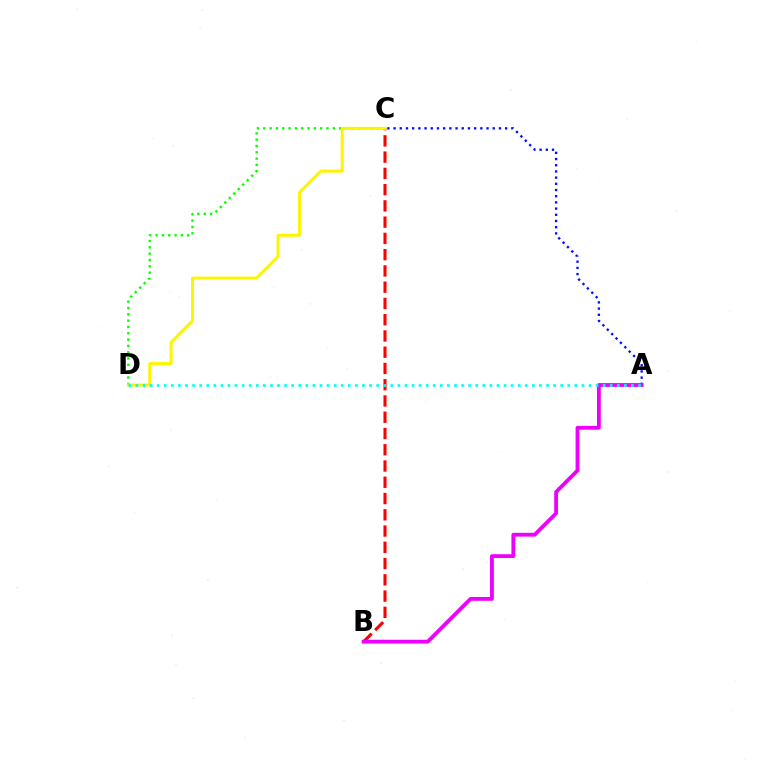{('B', 'C'): [{'color': '#ff0000', 'line_style': 'dashed', 'thickness': 2.21}], ('C', 'D'): [{'color': '#08ff00', 'line_style': 'dotted', 'thickness': 1.72}, {'color': '#fcf500', 'line_style': 'solid', 'thickness': 2.16}], ('A', 'C'): [{'color': '#0010ff', 'line_style': 'dotted', 'thickness': 1.68}], ('A', 'B'): [{'color': '#ee00ff', 'line_style': 'solid', 'thickness': 2.75}], ('A', 'D'): [{'color': '#00fff6', 'line_style': 'dotted', 'thickness': 1.92}]}